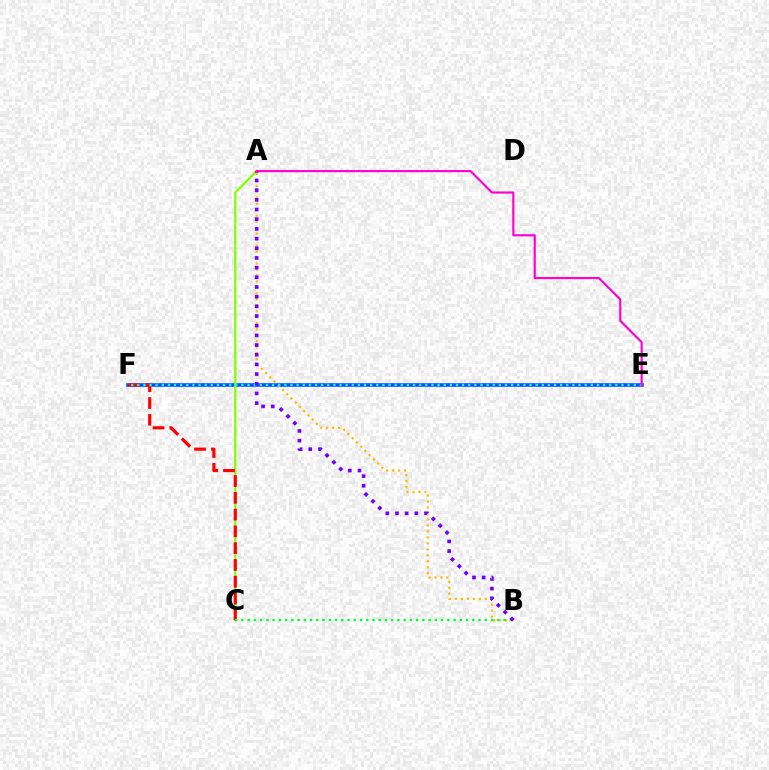{('E', 'F'): [{'color': '#004bff', 'line_style': 'solid', 'thickness': 2.55}, {'color': '#00fff6', 'line_style': 'dotted', 'thickness': 1.67}], ('A', 'C'): [{'color': '#84ff00', 'line_style': 'solid', 'thickness': 1.62}], ('C', 'F'): [{'color': '#ff0000', 'line_style': 'dashed', 'thickness': 2.28}], ('A', 'B'): [{'color': '#ffbd00', 'line_style': 'dotted', 'thickness': 1.62}, {'color': '#7200ff', 'line_style': 'dotted', 'thickness': 2.63}], ('B', 'C'): [{'color': '#00ff39', 'line_style': 'dotted', 'thickness': 1.7}], ('A', 'E'): [{'color': '#ff00cf', 'line_style': 'solid', 'thickness': 1.54}]}